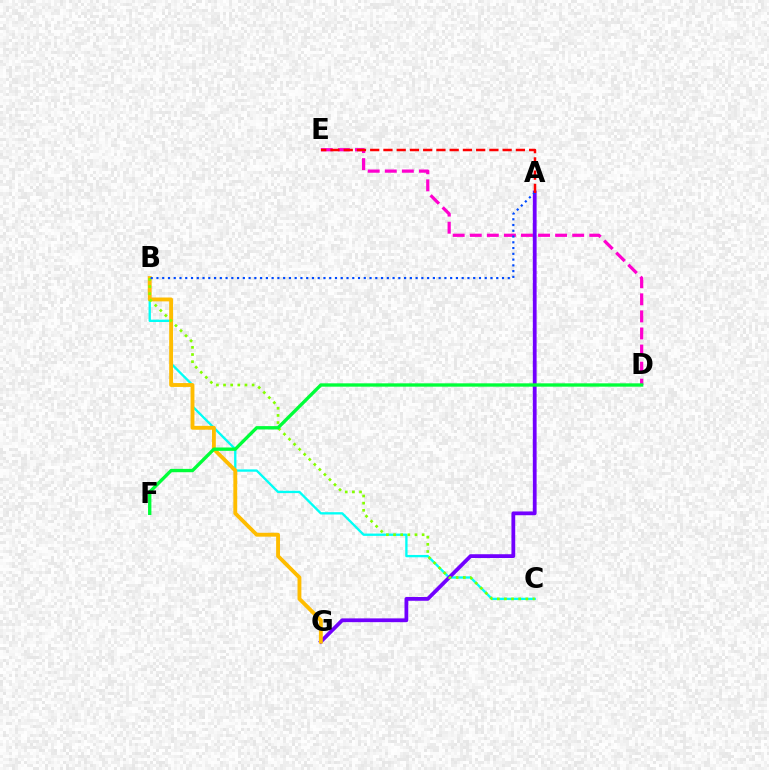{('D', 'E'): [{'color': '#ff00cf', 'line_style': 'dashed', 'thickness': 2.32}], ('B', 'C'): [{'color': '#00fff6', 'line_style': 'solid', 'thickness': 1.68}, {'color': '#84ff00', 'line_style': 'dotted', 'thickness': 1.94}], ('A', 'G'): [{'color': '#7200ff', 'line_style': 'solid', 'thickness': 2.72}], ('B', 'G'): [{'color': '#ffbd00', 'line_style': 'solid', 'thickness': 2.78}], ('D', 'F'): [{'color': '#00ff39', 'line_style': 'solid', 'thickness': 2.41}], ('A', 'B'): [{'color': '#004bff', 'line_style': 'dotted', 'thickness': 1.56}], ('A', 'E'): [{'color': '#ff0000', 'line_style': 'dashed', 'thickness': 1.8}]}